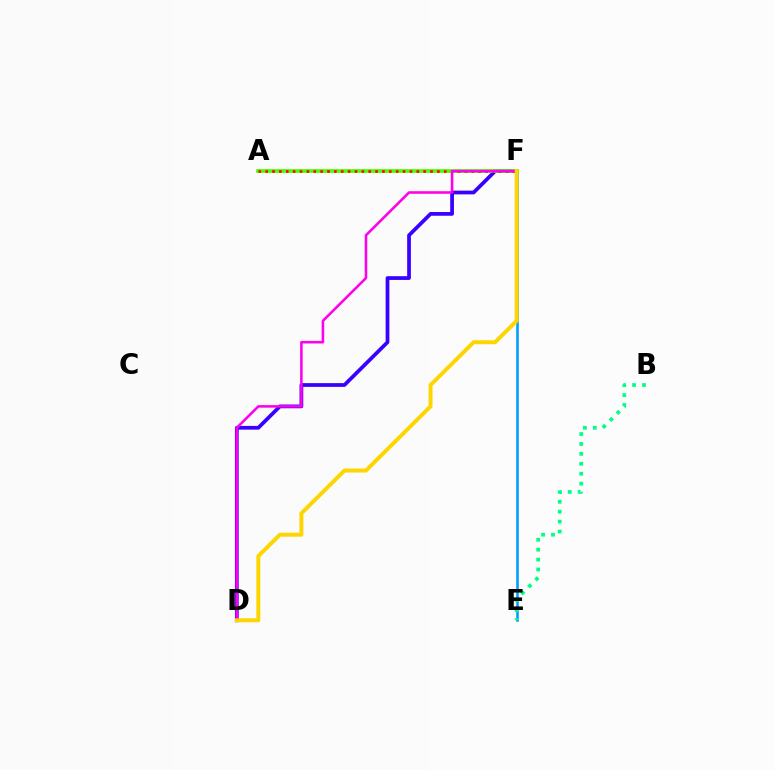{('E', 'F'): [{'color': '#009eff', 'line_style': 'solid', 'thickness': 1.86}], ('D', 'F'): [{'color': '#3700ff', 'line_style': 'solid', 'thickness': 2.69}, {'color': '#ff00ed', 'line_style': 'solid', 'thickness': 1.85}, {'color': '#ffd500', 'line_style': 'solid', 'thickness': 2.85}], ('B', 'E'): [{'color': '#00ff86', 'line_style': 'dotted', 'thickness': 2.69}], ('A', 'F'): [{'color': '#4fff00', 'line_style': 'solid', 'thickness': 2.71}, {'color': '#ff0000', 'line_style': 'dotted', 'thickness': 1.87}]}